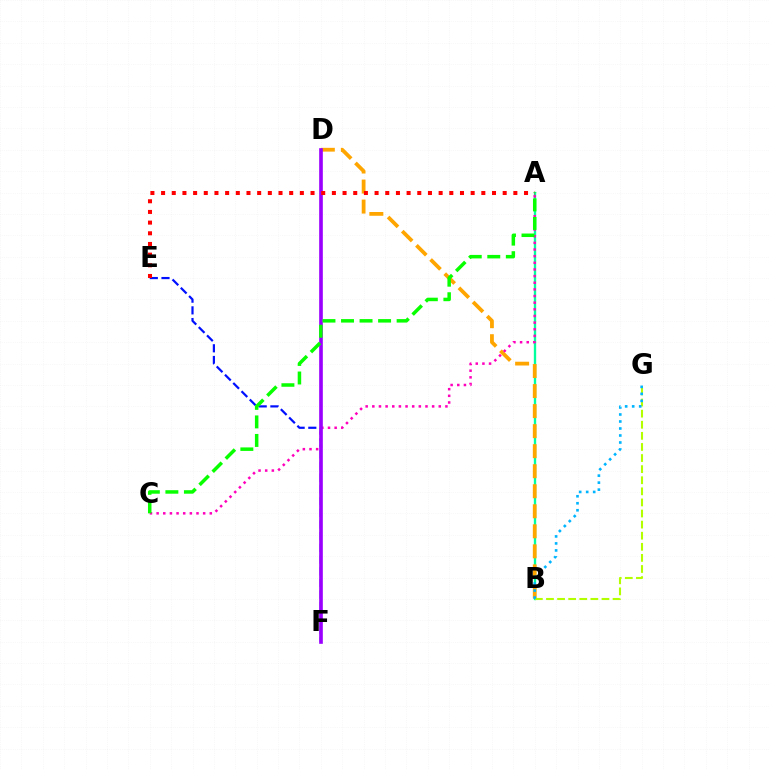{('A', 'B'): [{'color': '#00ff9d', 'line_style': 'solid', 'thickness': 1.69}], ('B', 'D'): [{'color': '#ffa500', 'line_style': 'dashed', 'thickness': 2.72}], ('B', 'G'): [{'color': '#b3ff00', 'line_style': 'dashed', 'thickness': 1.51}, {'color': '#00b5ff', 'line_style': 'dotted', 'thickness': 1.9}], ('A', 'C'): [{'color': '#ff00bd', 'line_style': 'dotted', 'thickness': 1.81}, {'color': '#08ff00', 'line_style': 'dashed', 'thickness': 2.52}], ('E', 'F'): [{'color': '#0010ff', 'line_style': 'dashed', 'thickness': 1.59}], ('D', 'F'): [{'color': '#9b00ff', 'line_style': 'solid', 'thickness': 2.63}], ('A', 'E'): [{'color': '#ff0000', 'line_style': 'dotted', 'thickness': 2.9}]}